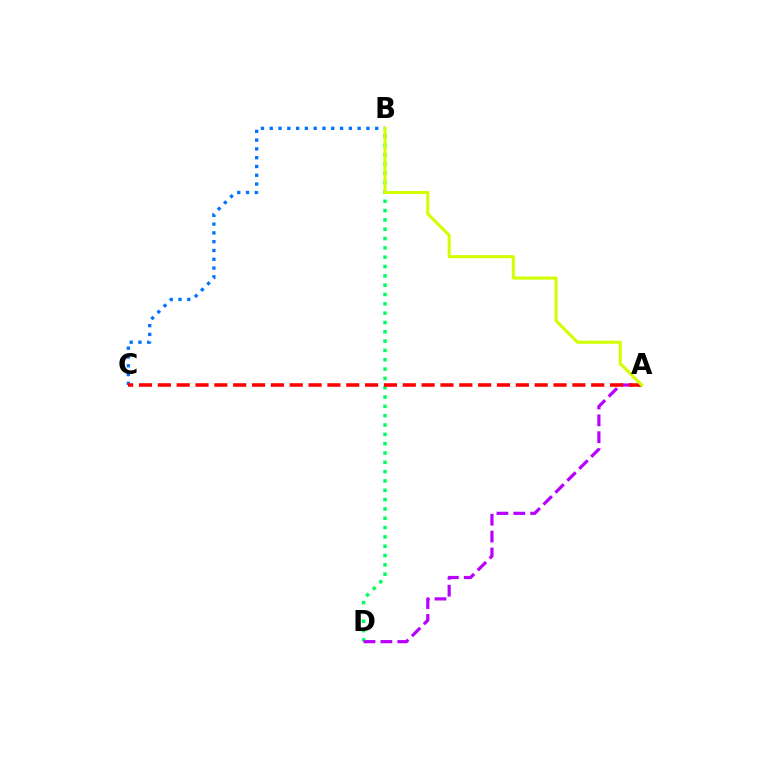{('B', 'D'): [{'color': '#00ff5c', 'line_style': 'dotted', 'thickness': 2.53}], ('B', 'C'): [{'color': '#0074ff', 'line_style': 'dotted', 'thickness': 2.39}], ('A', 'D'): [{'color': '#b900ff', 'line_style': 'dashed', 'thickness': 2.29}], ('A', 'C'): [{'color': '#ff0000', 'line_style': 'dashed', 'thickness': 2.56}], ('A', 'B'): [{'color': '#d1ff00', 'line_style': 'solid', 'thickness': 2.22}]}